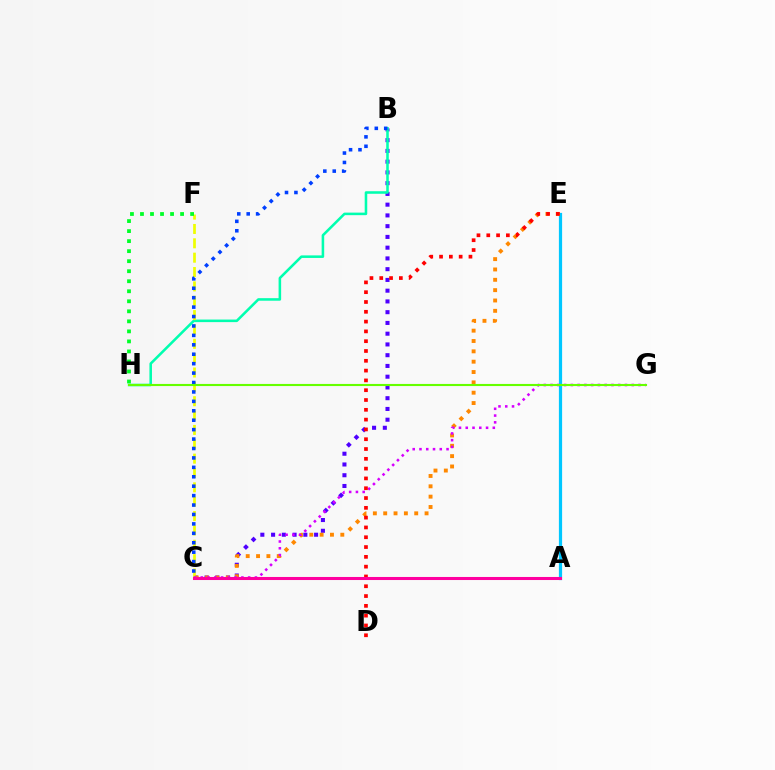{('B', 'C'): [{'color': '#4f00ff', 'line_style': 'dotted', 'thickness': 2.92}, {'color': '#003fff', 'line_style': 'dotted', 'thickness': 2.56}], ('B', 'H'): [{'color': '#00ffaf', 'line_style': 'solid', 'thickness': 1.84}], ('C', 'F'): [{'color': '#eeff00', 'line_style': 'dashed', 'thickness': 1.95}], ('A', 'E'): [{'color': '#00c7ff', 'line_style': 'solid', 'thickness': 2.32}], ('C', 'E'): [{'color': '#ff8800', 'line_style': 'dotted', 'thickness': 2.81}], ('C', 'G'): [{'color': '#d600ff', 'line_style': 'dotted', 'thickness': 1.84}], ('D', 'E'): [{'color': '#ff0000', 'line_style': 'dotted', 'thickness': 2.66}], ('A', 'C'): [{'color': '#ff00a0', 'line_style': 'solid', 'thickness': 2.2}], ('G', 'H'): [{'color': '#66ff00', 'line_style': 'solid', 'thickness': 1.53}], ('F', 'H'): [{'color': '#00ff27', 'line_style': 'dotted', 'thickness': 2.72}]}